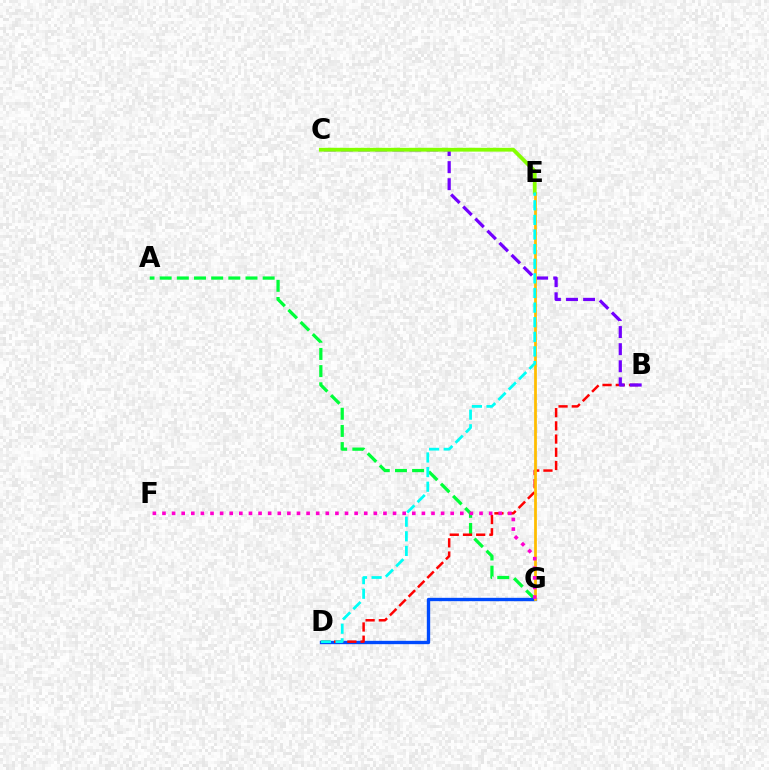{('A', 'G'): [{'color': '#00ff39', 'line_style': 'dashed', 'thickness': 2.33}], ('D', 'G'): [{'color': '#004bff', 'line_style': 'solid', 'thickness': 2.41}], ('B', 'D'): [{'color': '#ff0000', 'line_style': 'dashed', 'thickness': 1.79}], ('B', 'C'): [{'color': '#7200ff', 'line_style': 'dashed', 'thickness': 2.32}], ('E', 'G'): [{'color': '#ffbd00', 'line_style': 'solid', 'thickness': 1.99}], ('F', 'G'): [{'color': '#ff00cf', 'line_style': 'dotted', 'thickness': 2.61}], ('C', 'E'): [{'color': '#84ff00', 'line_style': 'solid', 'thickness': 2.73}], ('D', 'E'): [{'color': '#00fff6', 'line_style': 'dashed', 'thickness': 1.99}]}